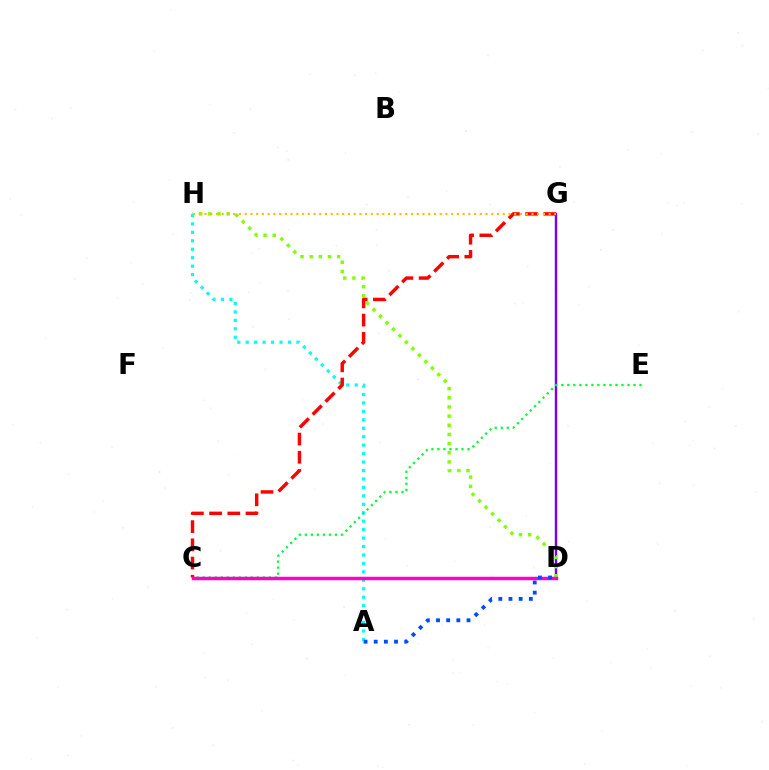{('D', 'G'): [{'color': '#7200ff', 'line_style': 'solid', 'thickness': 1.75}], ('D', 'H'): [{'color': '#84ff00', 'line_style': 'dotted', 'thickness': 2.49}], ('A', 'H'): [{'color': '#00fff6', 'line_style': 'dotted', 'thickness': 2.29}], ('C', 'E'): [{'color': '#00ff39', 'line_style': 'dotted', 'thickness': 1.64}], ('C', 'G'): [{'color': '#ff0000', 'line_style': 'dashed', 'thickness': 2.47}], ('G', 'H'): [{'color': '#ffbd00', 'line_style': 'dotted', 'thickness': 1.56}], ('C', 'D'): [{'color': '#ff00cf', 'line_style': 'solid', 'thickness': 2.5}], ('A', 'D'): [{'color': '#004bff', 'line_style': 'dotted', 'thickness': 2.76}]}